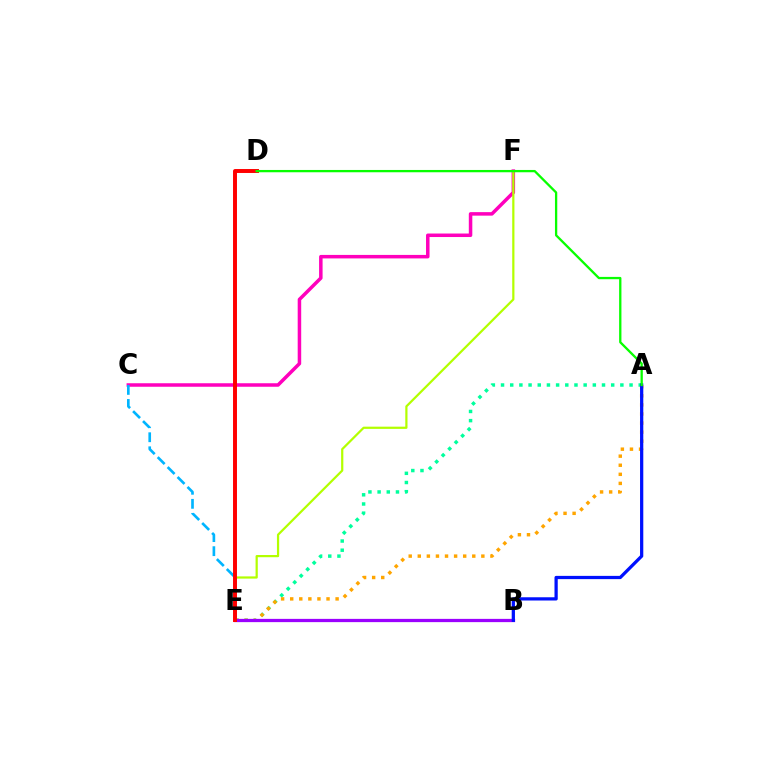{('C', 'F'): [{'color': '#ff00bd', 'line_style': 'solid', 'thickness': 2.53}], ('C', 'E'): [{'color': '#00b5ff', 'line_style': 'dashed', 'thickness': 1.91}], ('A', 'E'): [{'color': '#00ff9d', 'line_style': 'dotted', 'thickness': 2.49}, {'color': '#ffa500', 'line_style': 'dotted', 'thickness': 2.47}], ('E', 'F'): [{'color': '#b3ff00', 'line_style': 'solid', 'thickness': 1.6}], ('B', 'E'): [{'color': '#9b00ff', 'line_style': 'solid', 'thickness': 2.34}], ('A', 'B'): [{'color': '#0010ff', 'line_style': 'solid', 'thickness': 2.34}], ('D', 'E'): [{'color': '#ff0000', 'line_style': 'solid', 'thickness': 2.84}], ('A', 'D'): [{'color': '#08ff00', 'line_style': 'solid', 'thickness': 1.66}]}